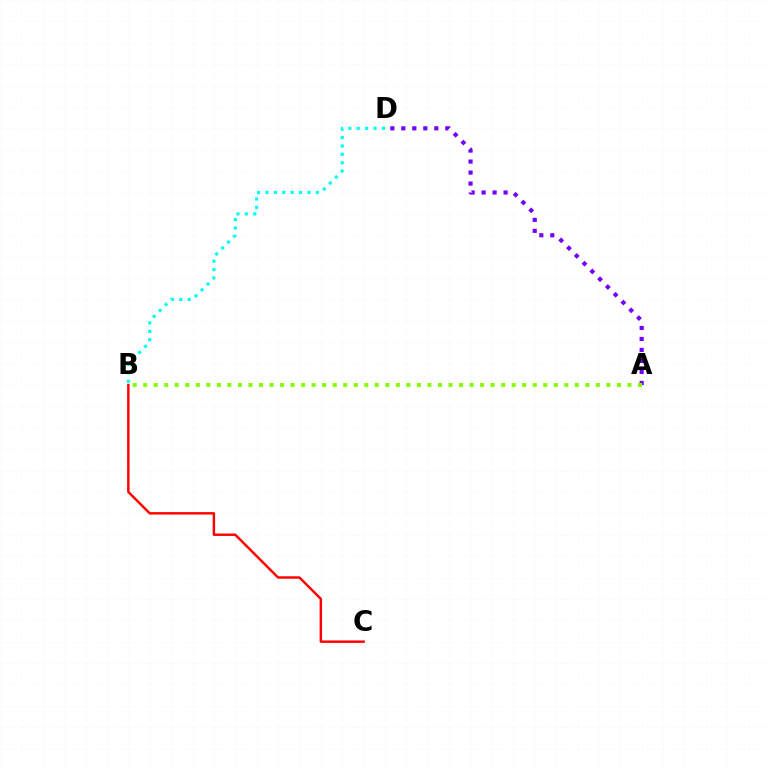{('A', 'D'): [{'color': '#7200ff', 'line_style': 'dotted', 'thickness': 2.99}], ('B', 'D'): [{'color': '#00fff6', 'line_style': 'dotted', 'thickness': 2.28}], ('B', 'C'): [{'color': '#ff0000', 'line_style': 'solid', 'thickness': 1.76}], ('A', 'B'): [{'color': '#84ff00', 'line_style': 'dotted', 'thickness': 2.86}]}